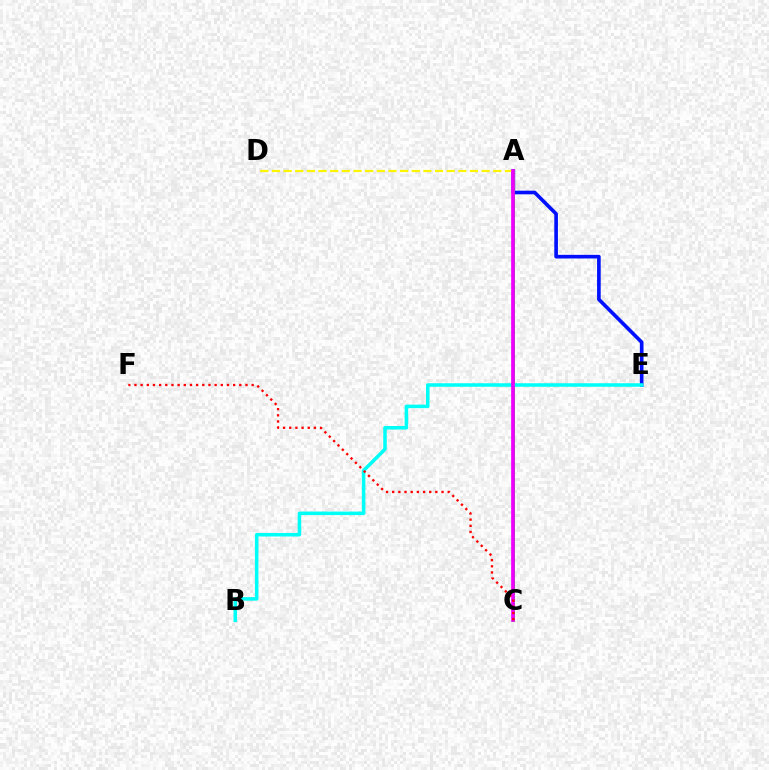{('A', 'E'): [{'color': '#0010ff', 'line_style': 'solid', 'thickness': 2.62}], ('A', 'C'): [{'color': '#08ff00', 'line_style': 'solid', 'thickness': 2.12}, {'color': '#ee00ff', 'line_style': 'solid', 'thickness': 2.66}], ('B', 'E'): [{'color': '#00fff6', 'line_style': 'solid', 'thickness': 2.55}], ('A', 'D'): [{'color': '#fcf500', 'line_style': 'dashed', 'thickness': 1.58}], ('C', 'F'): [{'color': '#ff0000', 'line_style': 'dotted', 'thickness': 1.68}]}